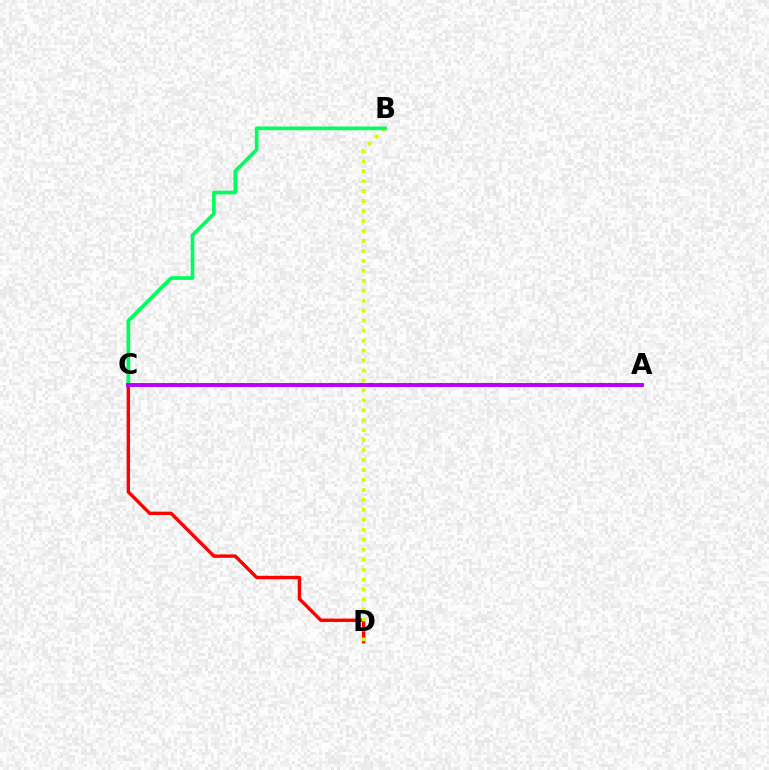{('C', 'D'): [{'color': '#ff0000', 'line_style': 'solid', 'thickness': 2.45}], ('B', 'D'): [{'color': '#d1ff00', 'line_style': 'dotted', 'thickness': 2.71}], ('A', 'C'): [{'color': '#0074ff', 'line_style': 'dotted', 'thickness': 2.71}, {'color': '#b900ff', 'line_style': 'solid', 'thickness': 2.8}], ('B', 'C'): [{'color': '#00ff5c', 'line_style': 'solid', 'thickness': 2.65}]}